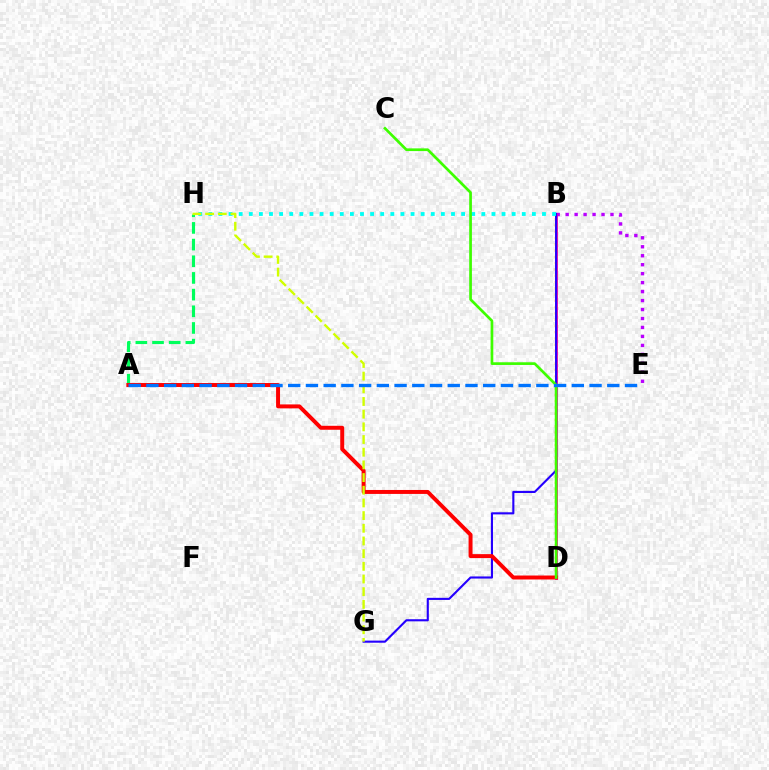{('B', 'E'): [{'color': '#b900ff', 'line_style': 'dotted', 'thickness': 2.44}], ('B', 'D'): [{'color': '#ff00ac', 'line_style': 'solid', 'thickness': 2.03}, {'color': '#ff9400', 'line_style': 'dotted', 'thickness': 1.7}], ('A', 'H'): [{'color': '#00ff5c', 'line_style': 'dashed', 'thickness': 2.27}], ('B', 'G'): [{'color': '#2500ff', 'line_style': 'solid', 'thickness': 1.52}], ('B', 'H'): [{'color': '#00fff6', 'line_style': 'dotted', 'thickness': 2.75}], ('A', 'D'): [{'color': '#ff0000', 'line_style': 'solid', 'thickness': 2.85}], ('G', 'H'): [{'color': '#d1ff00', 'line_style': 'dashed', 'thickness': 1.72}], ('C', 'D'): [{'color': '#3dff00', 'line_style': 'solid', 'thickness': 1.94}], ('A', 'E'): [{'color': '#0074ff', 'line_style': 'dashed', 'thickness': 2.41}]}